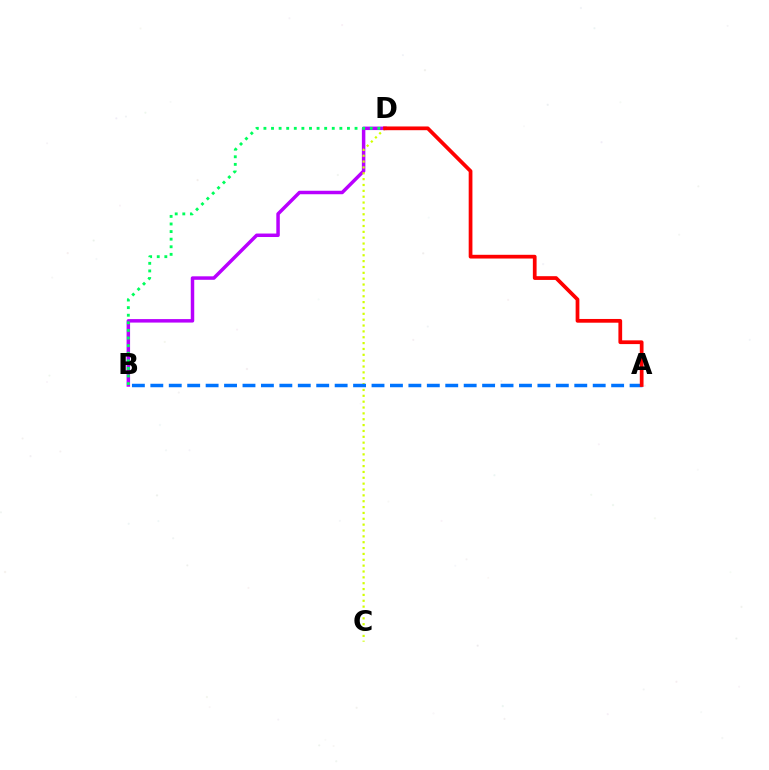{('B', 'D'): [{'color': '#b900ff', 'line_style': 'solid', 'thickness': 2.5}, {'color': '#00ff5c', 'line_style': 'dotted', 'thickness': 2.06}], ('C', 'D'): [{'color': '#d1ff00', 'line_style': 'dotted', 'thickness': 1.59}], ('A', 'B'): [{'color': '#0074ff', 'line_style': 'dashed', 'thickness': 2.5}], ('A', 'D'): [{'color': '#ff0000', 'line_style': 'solid', 'thickness': 2.69}]}